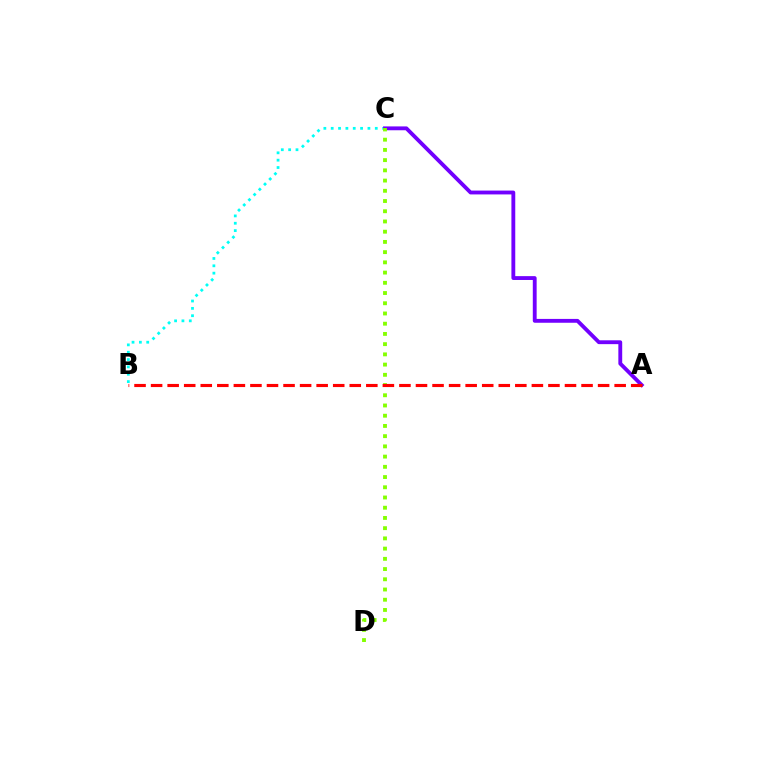{('B', 'C'): [{'color': '#00fff6', 'line_style': 'dotted', 'thickness': 2.0}], ('A', 'C'): [{'color': '#7200ff', 'line_style': 'solid', 'thickness': 2.77}], ('C', 'D'): [{'color': '#84ff00', 'line_style': 'dotted', 'thickness': 2.78}], ('A', 'B'): [{'color': '#ff0000', 'line_style': 'dashed', 'thickness': 2.25}]}